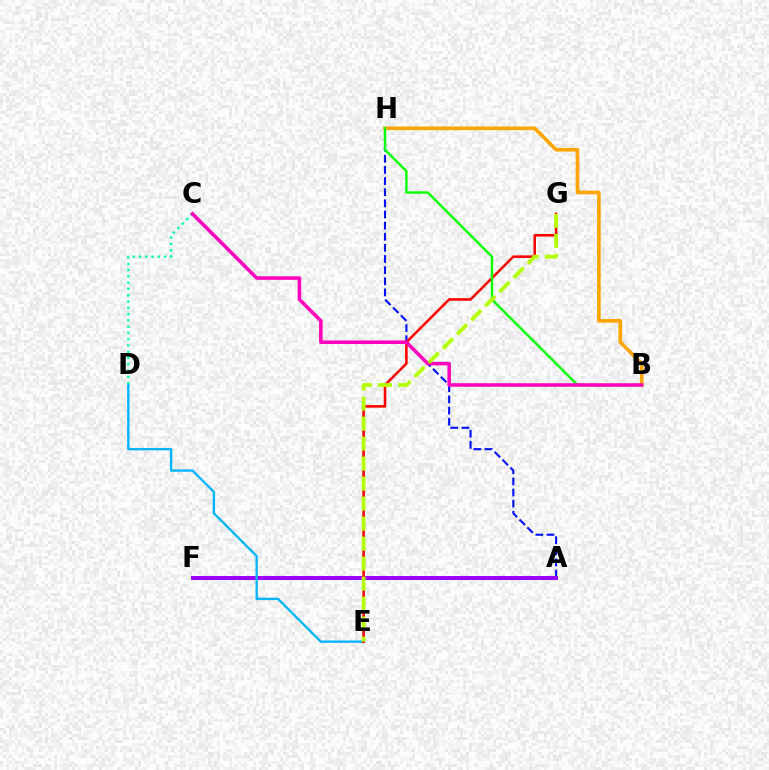{('A', 'H'): [{'color': '#0010ff', 'line_style': 'dashed', 'thickness': 1.51}], ('C', 'D'): [{'color': '#00ff9d', 'line_style': 'dotted', 'thickness': 1.71}], ('A', 'F'): [{'color': '#9b00ff', 'line_style': 'solid', 'thickness': 2.85}], ('D', 'E'): [{'color': '#00b5ff', 'line_style': 'solid', 'thickness': 1.7}], ('B', 'H'): [{'color': '#ffa500', 'line_style': 'solid', 'thickness': 2.63}, {'color': '#08ff00', 'line_style': 'solid', 'thickness': 1.72}], ('E', 'G'): [{'color': '#ff0000', 'line_style': 'solid', 'thickness': 1.84}, {'color': '#b3ff00', 'line_style': 'dashed', 'thickness': 2.72}], ('B', 'C'): [{'color': '#ff00bd', 'line_style': 'solid', 'thickness': 2.54}]}